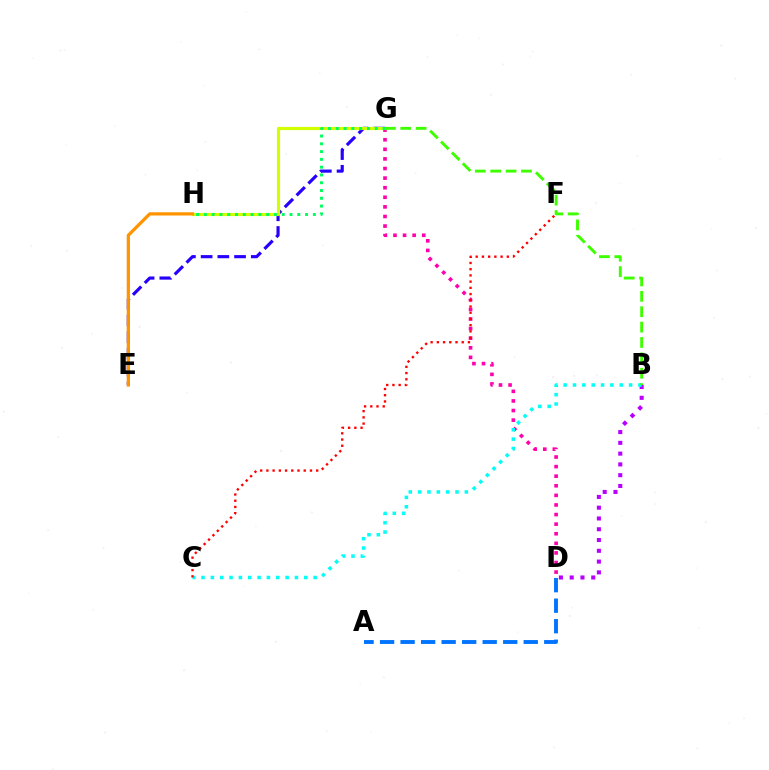{('E', 'G'): [{'color': '#2500ff', 'line_style': 'dashed', 'thickness': 2.27}], ('D', 'G'): [{'color': '#ff00ac', 'line_style': 'dotted', 'thickness': 2.61}], ('B', 'D'): [{'color': '#b900ff', 'line_style': 'dotted', 'thickness': 2.93}], ('A', 'D'): [{'color': '#0074ff', 'line_style': 'dashed', 'thickness': 2.79}], ('B', 'C'): [{'color': '#00fff6', 'line_style': 'dotted', 'thickness': 2.54}], ('G', 'H'): [{'color': '#d1ff00', 'line_style': 'solid', 'thickness': 2.28}, {'color': '#00ff5c', 'line_style': 'dotted', 'thickness': 2.11}], ('C', 'F'): [{'color': '#ff0000', 'line_style': 'dotted', 'thickness': 1.69}], ('B', 'G'): [{'color': '#3dff00', 'line_style': 'dashed', 'thickness': 2.09}], ('E', 'H'): [{'color': '#ff9400', 'line_style': 'solid', 'thickness': 2.33}]}